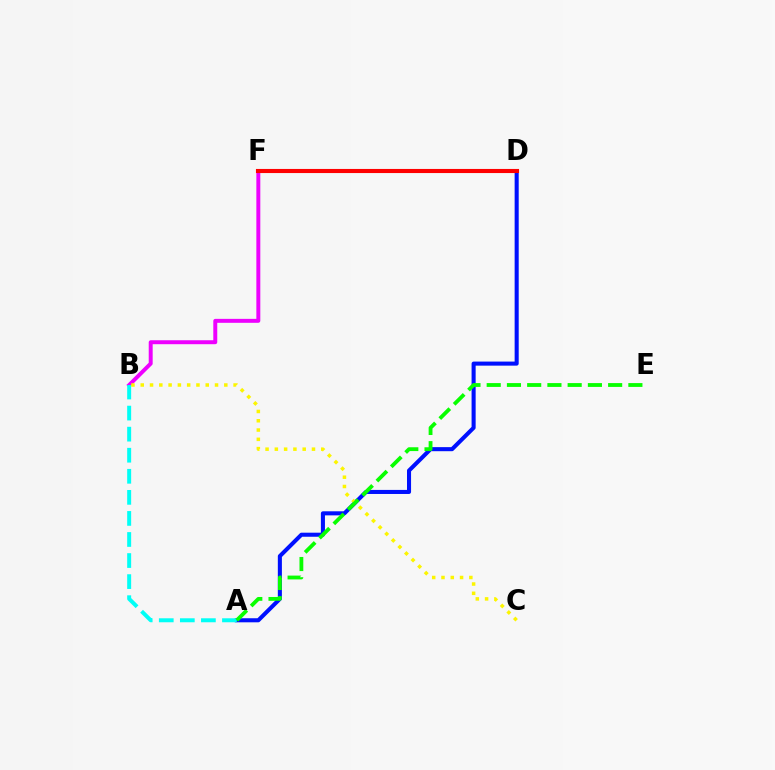{('A', 'D'): [{'color': '#0010ff', 'line_style': 'solid', 'thickness': 2.93}], ('B', 'F'): [{'color': '#ee00ff', 'line_style': 'solid', 'thickness': 2.85}], ('D', 'F'): [{'color': '#ff0000', 'line_style': 'solid', 'thickness': 2.96}], ('A', 'B'): [{'color': '#00fff6', 'line_style': 'dashed', 'thickness': 2.86}], ('B', 'C'): [{'color': '#fcf500', 'line_style': 'dotted', 'thickness': 2.52}], ('A', 'E'): [{'color': '#08ff00', 'line_style': 'dashed', 'thickness': 2.75}]}